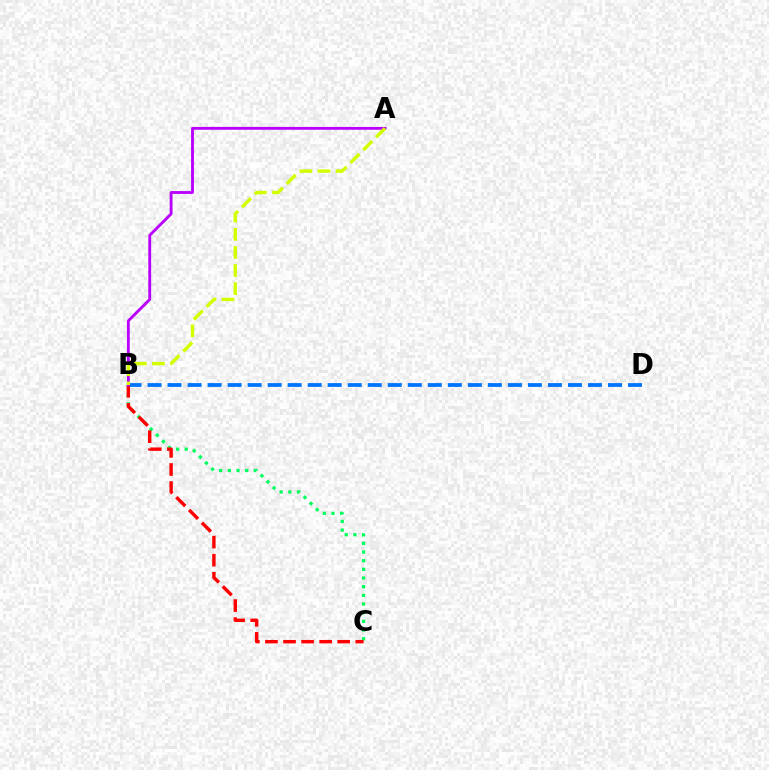{('B', 'D'): [{'color': '#0074ff', 'line_style': 'dashed', 'thickness': 2.72}], ('B', 'C'): [{'color': '#00ff5c', 'line_style': 'dotted', 'thickness': 2.35}, {'color': '#ff0000', 'line_style': 'dashed', 'thickness': 2.45}], ('A', 'B'): [{'color': '#b900ff', 'line_style': 'solid', 'thickness': 2.05}, {'color': '#d1ff00', 'line_style': 'dashed', 'thickness': 2.46}]}